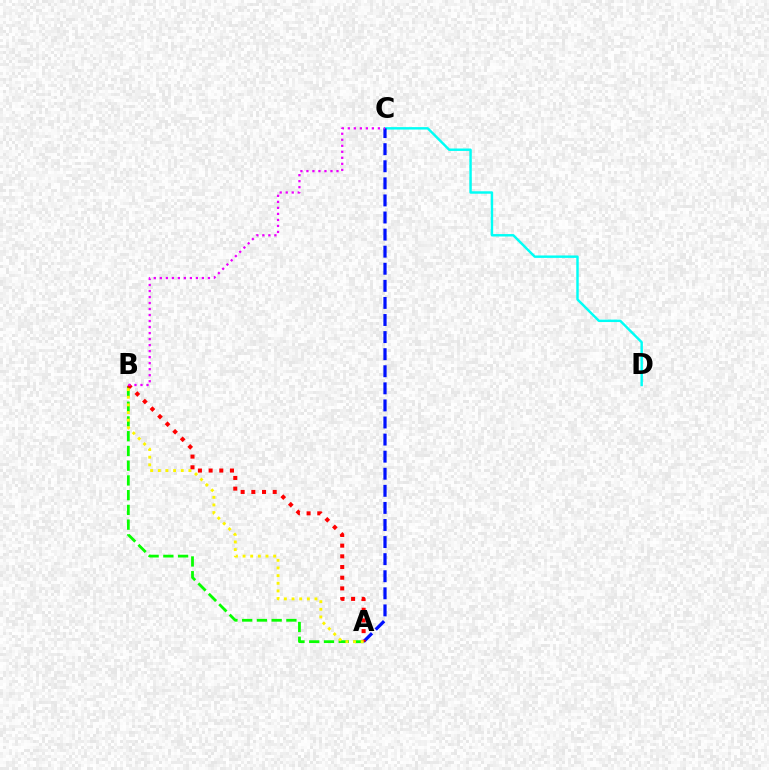{('C', 'D'): [{'color': '#00fff6', 'line_style': 'solid', 'thickness': 1.75}], ('A', 'C'): [{'color': '#0010ff', 'line_style': 'dashed', 'thickness': 2.32}], ('A', 'B'): [{'color': '#08ff00', 'line_style': 'dashed', 'thickness': 2.0}, {'color': '#ff0000', 'line_style': 'dotted', 'thickness': 2.9}, {'color': '#fcf500', 'line_style': 'dotted', 'thickness': 2.08}], ('B', 'C'): [{'color': '#ee00ff', 'line_style': 'dotted', 'thickness': 1.63}]}